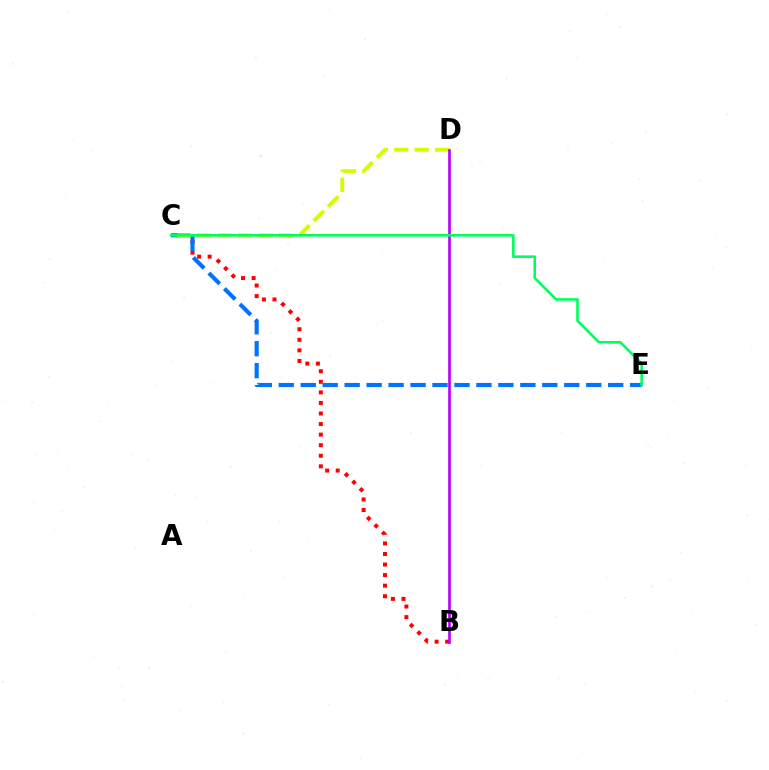{('B', 'C'): [{'color': '#ff0000', 'line_style': 'dotted', 'thickness': 2.87}], ('C', 'E'): [{'color': '#0074ff', 'line_style': 'dashed', 'thickness': 2.98}, {'color': '#00ff5c', 'line_style': 'solid', 'thickness': 1.87}], ('C', 'D'): [{'color': '#d1ff00', 'line_style': 'dashed', 'thickness': 2.77}], ('B', 'D'): [{'color': '#b900ff', 'line_style': 'solid', 'thickness': 1.91}]}